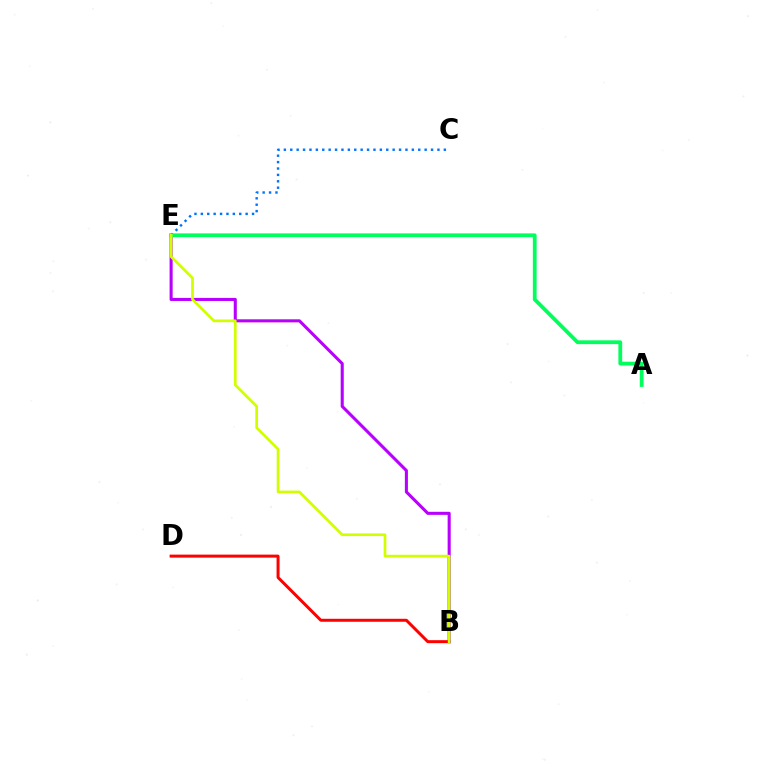{('C', 'E'): [{'color': '#0074ff', 'line_style': 'dotted', 'thickness': 1.74}], ('B', 'D'): [{'color': '#ff0000', 'line_style': 'solid', 'thickness': 2.15}], ('B', 'E'): [{'color': '#b900ff', 'line_style': 'solid', 'thickness': 2.2}, {'color': '#d1ff00', 'line_style': 'solid', 'thickness': 1.94}], ('A', 'E'): [{'color': '#00ff5c', 'line_style': 'solid', 'thickness': 2.72}]}